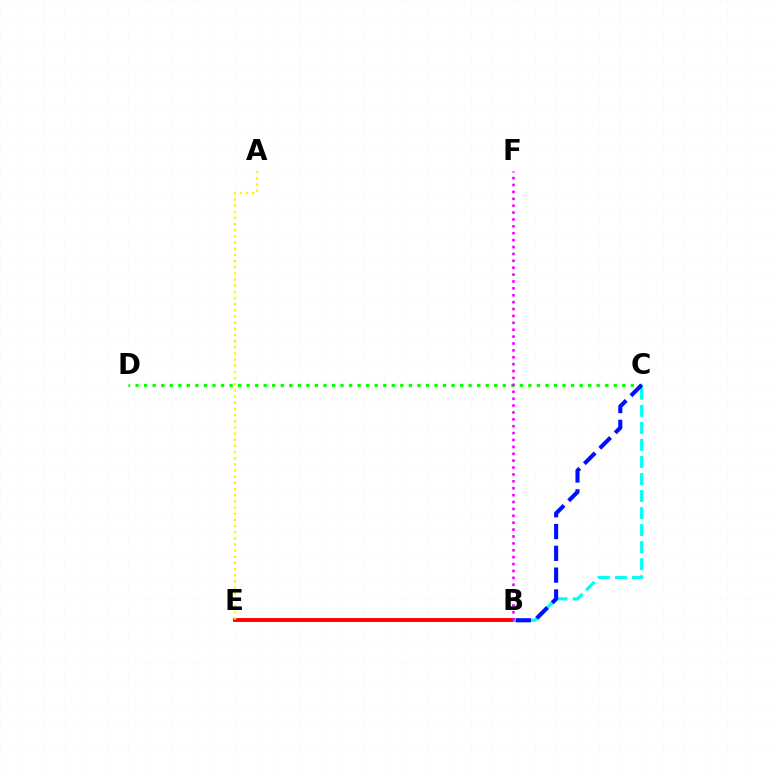{('B', 'E'): [{'color': '#ff0000', 'line_style': 'solid', 'thickness': 2.8}], ('C', 'D'): [{'color': '#08ff00', 'line_style': 'dotted', 'thickness': 2.32}], ('B', 'C'): [{'color': '#00fff6', 'line_style': 'dashed', 'thickness': 2.32}, {'color': '#0010ff', 'line_style': 'dashed', 'thickness': 2.96}], ('A', 'E'): [{'color': '#fcf500', 'line_style': 'dotted', 'thickness': 1.67}], ('B', 'F'): [{'color': '#ee00ff', 'line_style': 'dotted', 'thickness': 1.87}]}